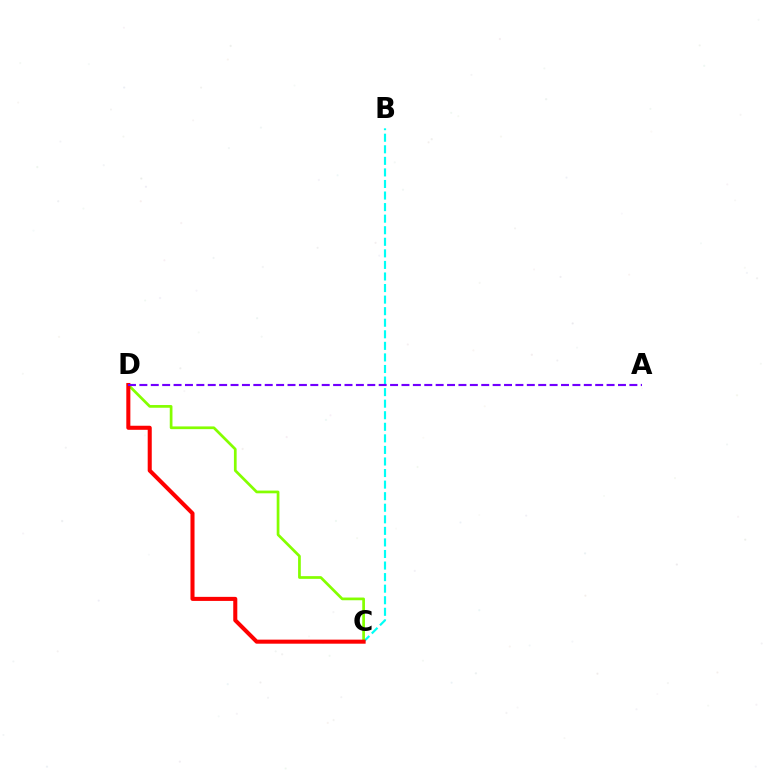{('B', 'C'): [{'color': '#00fff6', 'line_style': 'dashed', 'thickness': 1.57}], ('C', 'D'): [{'color': '#84ff00', 'line_style': 'solid', 'thickness': 1.96}, {'color': '#ff0000', 'line_style': 'solid', 'thickness': 2.92}], ('A', 'D'): [{'color': '#7200ff', 'line_style': 'dashed', 'thickness': 1.55}]}